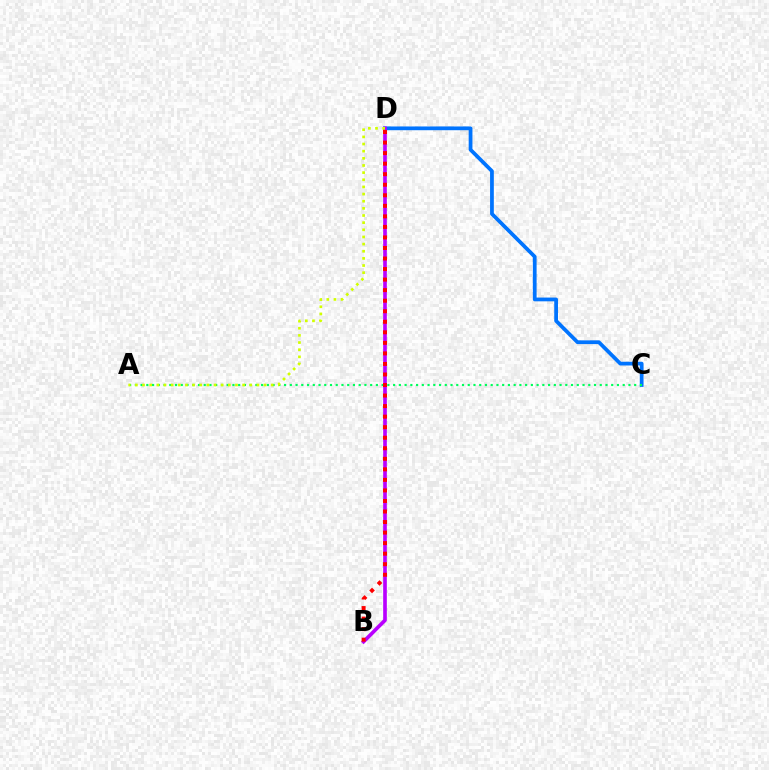{('C', 'D'): [{'color': '#0074ff', 'line_style': 'solid', 'thickness': 2.7}], ('B', 'D'): [{'color': '#b900ff', 'line_style': 'solid', 'thickness': 2.63}, {'color': '#ff0000', 'line_style': 'dotted', 'thickness': 2.86}], ('A', 'C'): [{'color': '#00ff5c', 'line_style': 'dotted', 'thickness': 1.56}], ('A', 'D'): [{'color': '#d1ff00', 'line_style': 'dotted', 'thickness': 1.94}]}